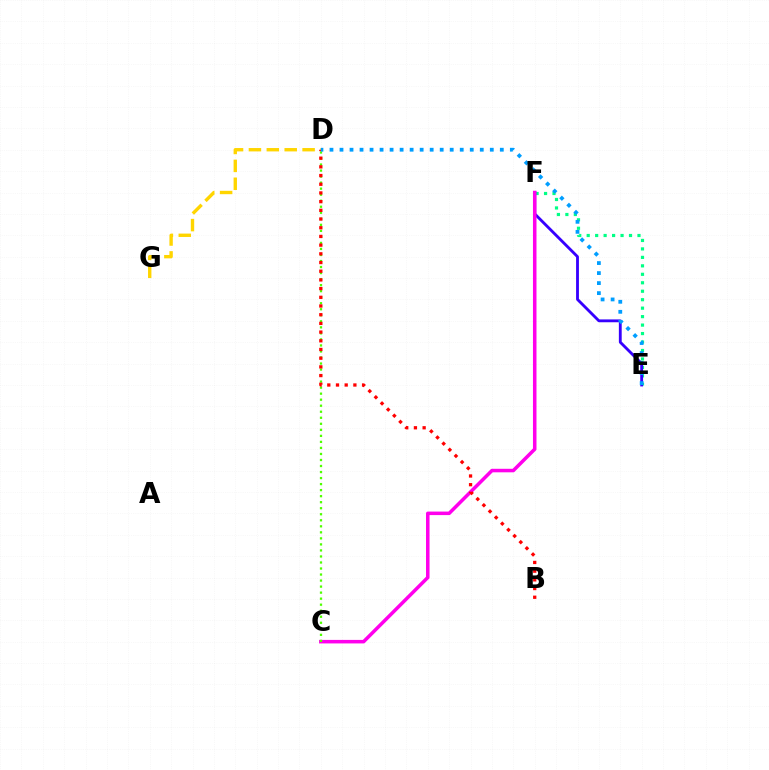{('E', 'F'): [{'color': '#00ff86', 'line_style': 'dotted', 'thickness': 2.3}, {'color': '#3700ff', 'line_style': 'solid', 'thickness': 2.04}], ('D', 'G'): [{'color': '#ffd500', 'line_style': 'dashed', 'thickness': 2.43}], ('C', 'F'): [{'color': '#ff00ed', 'line_style': 'solid', 'thickness': 2.54}], ('C', 'D'): [{'color': '#4fff00', 'line_style': 'dotted', 'thickness': 1.64}], ('B', 'D'): [{'color': '#ff0000', 'line_style': 'dotted', 'thickness': 2.36}], ('D', 'E'): [{'color': '#009eff', 'line_style': 'dotted', 'thickness': 2.72}]}